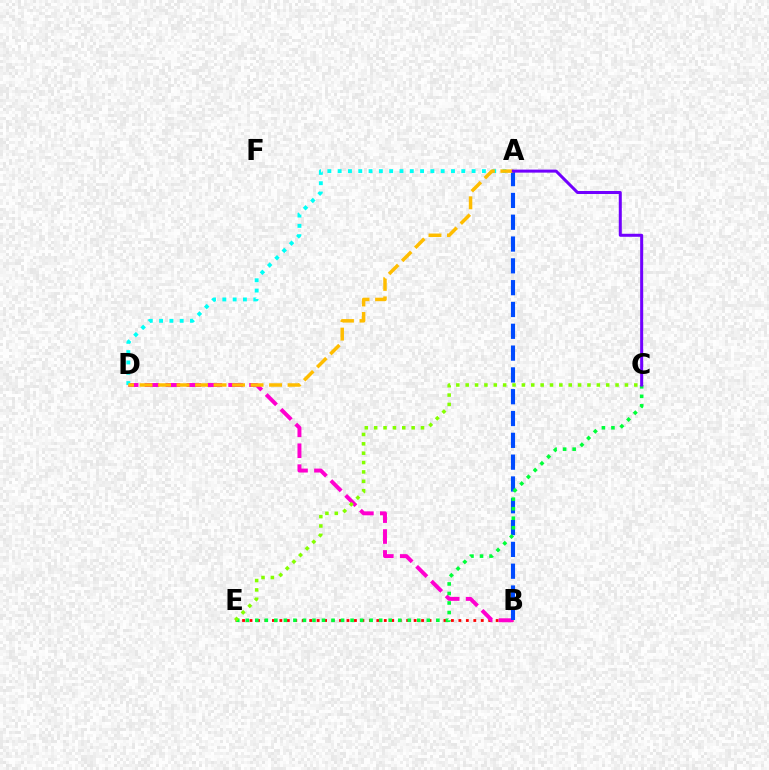{('B', 'E'): [{'color': '#ff0000', 'line_style': 'dotted', 'thickness': 2.03}], ('B', 'D'): [{'color': '#ff00cf', 'line_style': 'dashed', 'thickness': 2.84}], ('A', 'D'): [{'color': '#00fff6', 'line_style': 'dotted', 'thickness': 2.8}, {'color': '#ffbd00', 'line_style': 'dashed', 'thickness': 2.51}], ('A', 'B'): [{'color': '#004bff', 'line_style': 'dashed', 'thickness': 2.96}], ('C', 'E'): [{'color': '#00ff39', 'line_style': 'dotted', 'thickness': 2.59}, {'color': '#84ff00', 'line_style': 'dotted', 'thickness': 2.54}], ('A', 'C'): [{'color': '#7200ff', 'line_style': 'solid', 'thickness': 2.17}]}